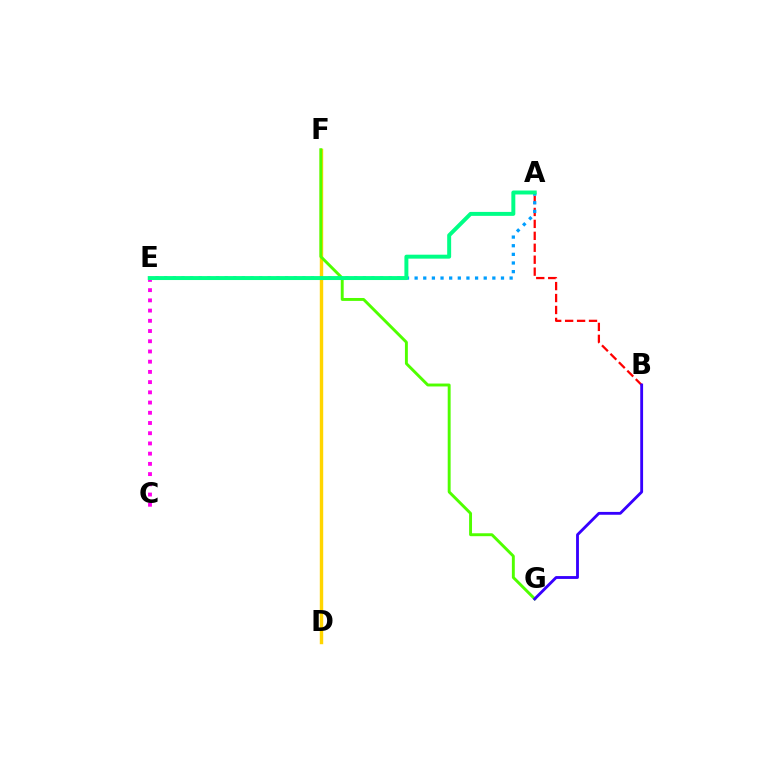{('D', 'F'): [{'color': '#ffd500', 'line_style': 'solid', 'thickness': 2.46}], ('C', 'E'): [{'color': '#ff00ed', 'line_style': 'dotted', 'thickness': 2.78}], ('A', 'B'): [{'color': '#ff0000', 'line_style': 'dashed', 'thickness': 1.62}], ('A', 'E'): [{'color': '#009eff', 'line_style': 'dotted', 'thickness': 2.35}, {'color': '#00ff86', 'line_style': 'solid', 'thickness': 2.85}], ('F', 'G'): [{'color': '#4fff00', 'line_style': 'solid', 'thickness': 2.1}], ('B', 'G'): [{'color': '#3700ff', 'line_style': 'solid', 'thickness': 2.05}]}